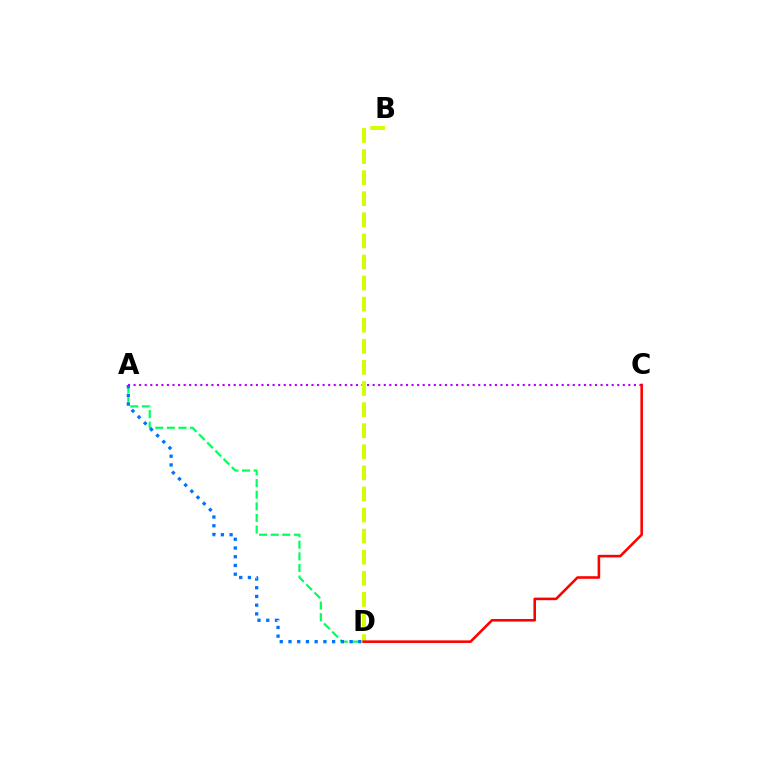{('A', 'D'): [{'color': '#00ff5c', 'line_style': 'dashed', 'thickness': 1.58}, {'color': '#0074ff', 'line_style': 'dotted', 'thickness': 2.37}], ('A', 'C'): [{'color': '#b900ff', 'line_style': 'dotted', 'thickness': 1.51}], ('B', 'D'): [{'color': '#d1ff00', 'line_style': 'dashed', 'thickness': 2.86}], ('C', 'D'): [{'color': '#ff0000', 'line_style': 'solid', 'thickness': 1.85}]}